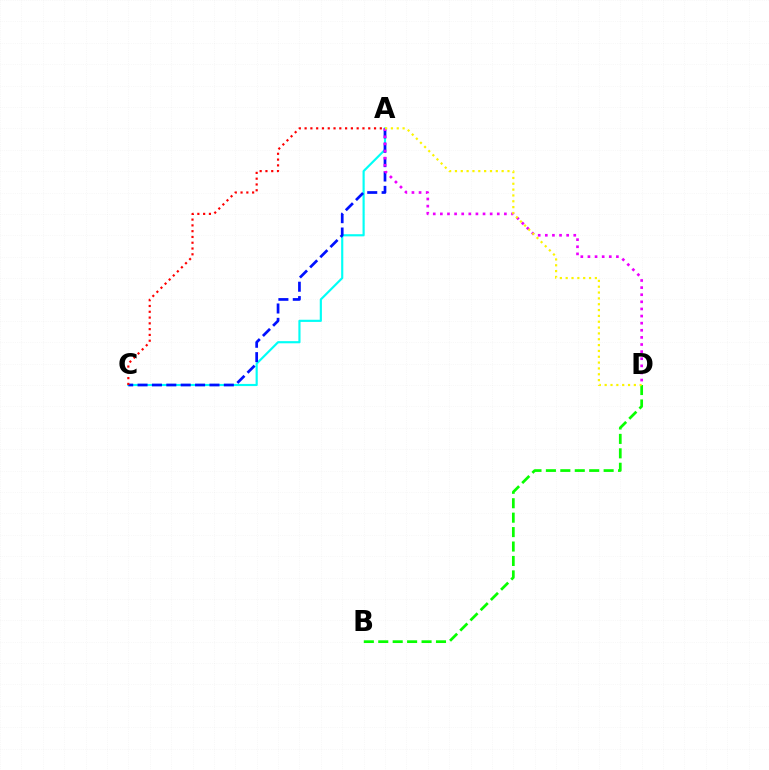{('A', 'C'): [{'color': '#00fff6', 'line_style': 'solid', 'thickness': 1.55}, {'color': '#0010ff', 'line_style': 'dashed', 'thickness': 1.95}, {'color': '#ff0000', 'line_style': 'dotted', 'thickness': 1.57}], ('A', 'D'): [{'color': '#ee00ff', 'line_style': 'dotted', 'thickness': 1.93}, {'color': '#fcf500', 'line_style': 'dotted', 'thickness': 1.59}], ('B', 'D'): [{'color': '#08ff00', 'line_style': 'dashed', 'thickness': 1.96}]}